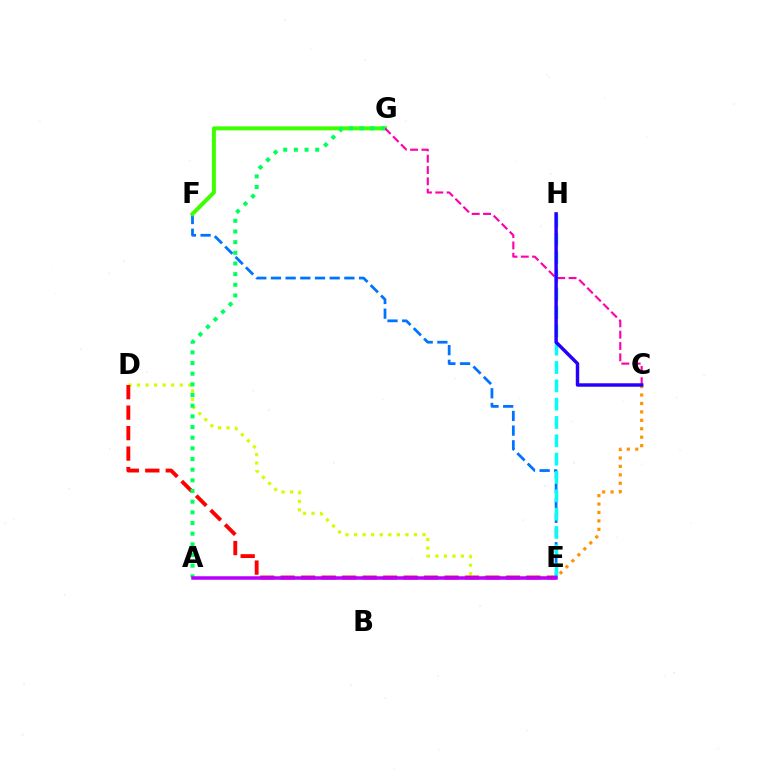{('D', 'E'): [{'color': '#d1ff00', 'line_style': 'dotted', 'thickness': 2.33}, {'color': '#ff0000', 'line_style': 'dashed', 'thickness': 2.78}], ('C', 'E'): [{'color': '#ff9400', 'line_style': 'dotted', 'thickness': 2.29}], ('E', 'F'): [{'color': '#0074ff', 'line_style': 'dashed', 'thickness': 1.99}], ('F', 'G'): [{'color': '#3dff00', 'line_style': 'solid', 'thickness': 2.87}], ('E', 'H'): [{'color': '#00fff6', 'line_style': 'dashed', 'thickness': 2.49}], ('C', 'G'): [{'color': '#ff00ac', 'line_style': 'dashed', 'thickness': 1.54}], ('C', 'H'): [{'color': '#2500ff', 'line_style': 'solid', 'thickness': 2.48}], ('A', 'G'): [{'color': '#00ff5c', 'line_style': 'dotted', 'thickness': 2.9}], ('A', 'E'): [{'color': '#b900ff', 'line_style': 'solid', 'thickness': 2.52}]}